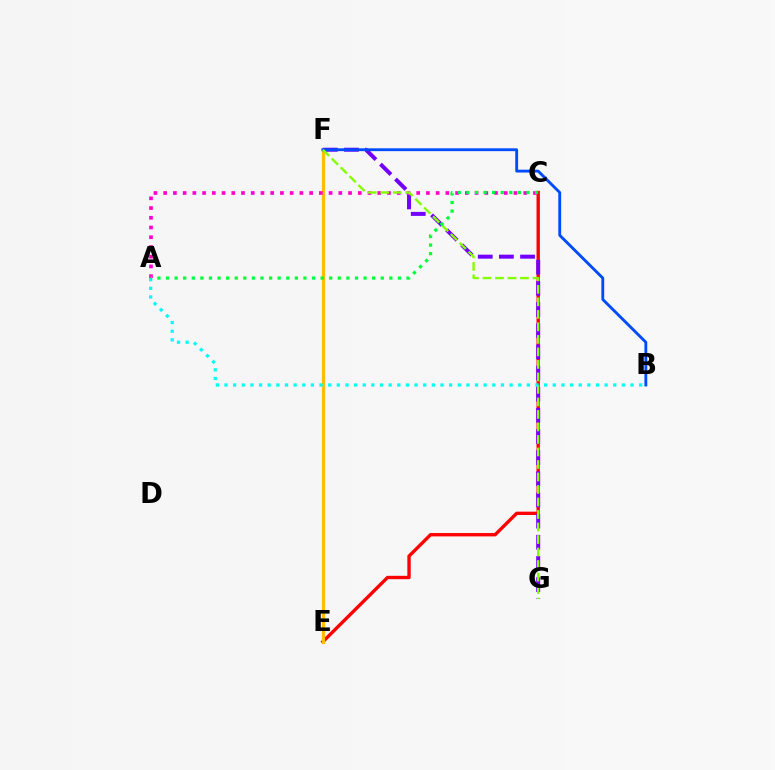{('C', 'E'): [{'color': '#ff0000', 'line_style': 'solid', 'thickness': 2.42}], ('E', 'F'): [{'color': '#ffbd00', 'line_style': 'solid', 'thickness': 2.31}], ('F', 'G'): [{'color': '#7200ff', 'line_style': 'dashed', 'thickness': 2.87}, {'color': '#84ff00', 'line_style': 'dashed', 'thickness': 1.7}], ('B', 'F'): [{'color': '#004bff', 'line_style': 'solid', 'thickness': 2.06}], ('A', 'C'): [{'color': '#ff00cf', 'line_style': 'dotted', 'thickness': 2.64}, {'color': '#00ff39', 'line_style': 'dotted', 'thickness': 2.33}], ('A', 'B'): [{'color': '#00fff6', 'line_style': 'dotted', 'thickness': 2.35}]}